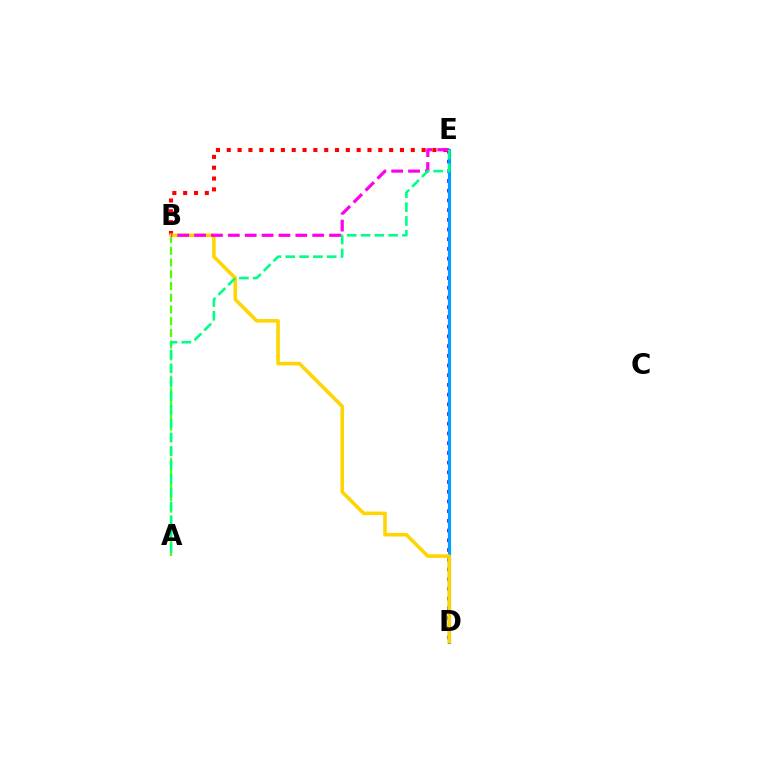{('D', 'E'): [{'color': '#3700ff', 'line_style': 'dotted', 'thickness': 2.64}, {'color': '#009eff', 'line_style': 'solid', 'thickness': 2.29}], ('B', 'E'): [{'color': '#ff0000', 'line_style': 'dotted', 'thickness': 2.94}, {'color': '#ff00ed', 'line_style': 'dashed', 'thickness': 2.29}], ('A', 'B'): [{'color': '#4fff00', 'line_style': 'dashed', 'thickness': 1.59}], ('B', 'D'): [{'color': '#ffd500', 'line_style': 'solid', 'thickness': 2.57}], ('A', 'E'): [{'color': '#00ff86', 'line_style': 'dashed', 'thickness': 1.88}]}